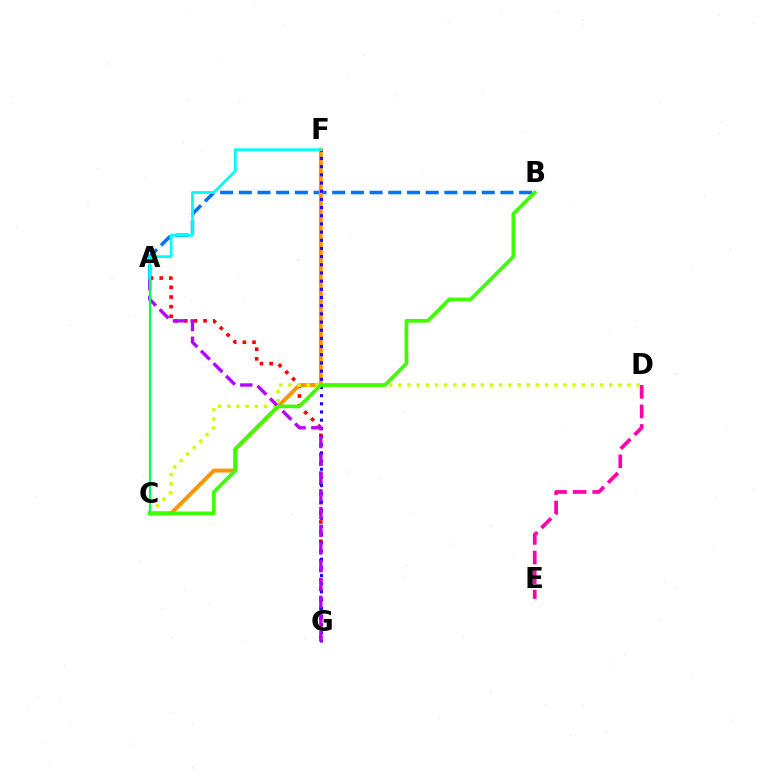{('D', 'E'): [{'color': '#ff00ac', 'line_style': 'dashed', 'thickness': 2.66}], ('A', 'G'): [{'color': '#ff0000', 'line_style': 'dotted', 'thickness': 2.62}, {'color': '#b900ff', 'line_style': 'dashed', 'thickness': 2.41}], ('A', 'B'): [{'color': '#0074ff', 'line_style': 'dashed', 'thickness': 2.54}], ('C', 'F'): [{'color': '#ff9400', 'line_style': 'solid', 'thickness': 2.82}], ('C', 'D'): [{'color': '#d1ff00', 'line_style': 'dotted', 'thickness': 2.49}], ('F', 'G'): [{'color': '#2500ff', 'line_style': 'dotted', 'thickness': 2.22}], ('A', 'C'): [{'color': '#00ff5c', 'line_style': 'solid', 'thickness': 1.59}], ('B', 'C'): [{'color': '#3dff00', 'line_style': 'solid', 'thickness': 2.65}], ('A', 'F'): [{'color': '#00fff6', 'line_style': 'solid', 'thickness': 2.01}]}